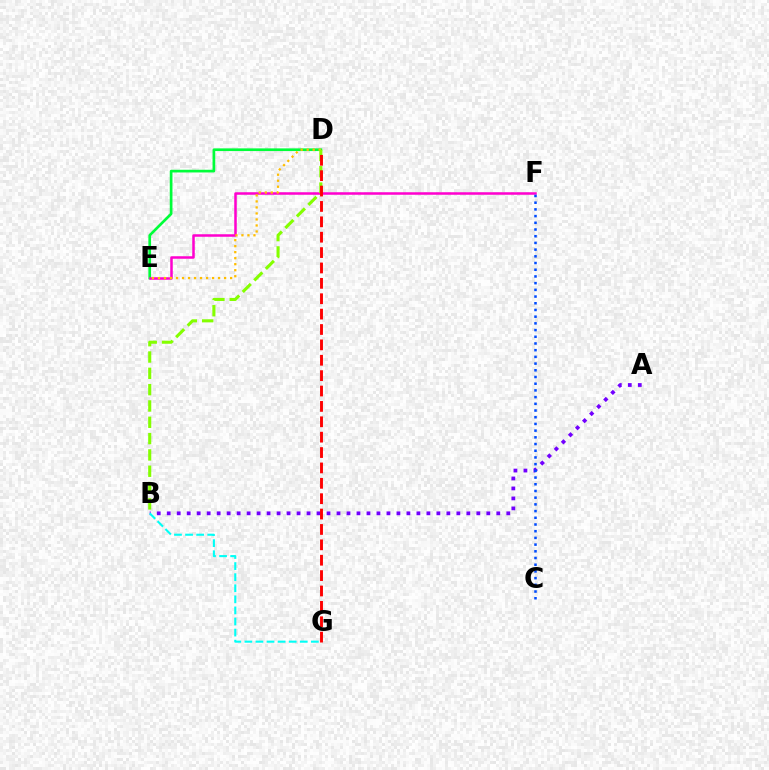{('A', 'B'): [{'color': '#7200ff', 'line_style': 'dotted', 'thickness': 2.71}], ('B', 'G'): [{'color': '#00fff6', 'line_style': 'dashed', 'thickness': 1.51}], ('D', 'E'): [{'color': '#00ff39', 'line_style': 'solid', 'thickness': 1.94}, {'color': '#ffbd00', 'line_style': 'dotted', 'thickness': 1.63}], ('E', 'F'): [{'color': '#ff00cf', 'line_style': 'solid', 'thickness': 1.81}], ('C', 'F'): [{'color': '#004bff', 'line_style': 'dotted', 'thickness': 1.82}], ('B', 'D'): [{'color': '#84ff00', 'line_style': 'dashed', 'thickness': 2.22}], ('D', 'G'): [{'color': '#ff0000', 'line_style': 'dashed', 'thickness': 2.09}]}